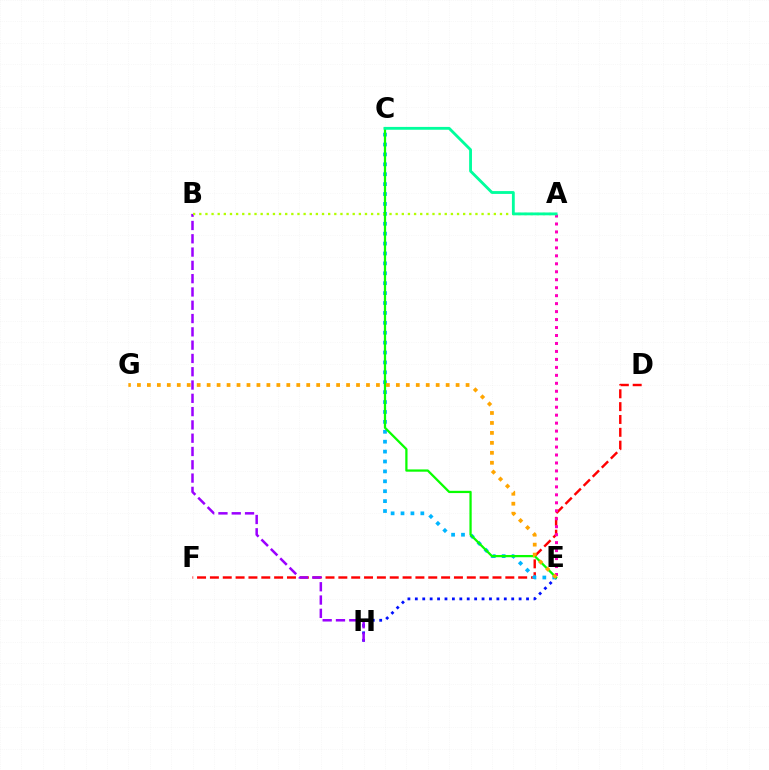{('E', 'H'): [{'color': '#0010ff', 'line_style': 'dotted', 'thickness': 2.01}], ('D', 'F'): [{'color': '#ff0000', 'line_style': 'dashed', 'thickness': 1.74}], ('B', 'H'): [{'color': '#9b00ff', 'line_style': 'dashed', 'thickness': 1.81}], ('A', 'E'): [{'color': '#ff00bd', 'line_style': 'dotted', 'thickness': 2.16}], ('C', 'E'): [{'color': '#00b5ff', 'line_style': 'dotted', 'thickness': 2.69}, {'color': '#08ff00', 'line_style': 'solid', 'thickness': 1.63}], ('A', 'B'): [{'color': '#b3ff00', 'line_style': 'dotted', 'thickness': 1.67}], ('E', 'G'): [{'color': '#ffa500', 'line_style': 'dotted', 'thickness': 2.71}], ('A', 'C'): [{'color': '#00ff9d', 'line_style': 'solid', 'thickness': 2.04}]}